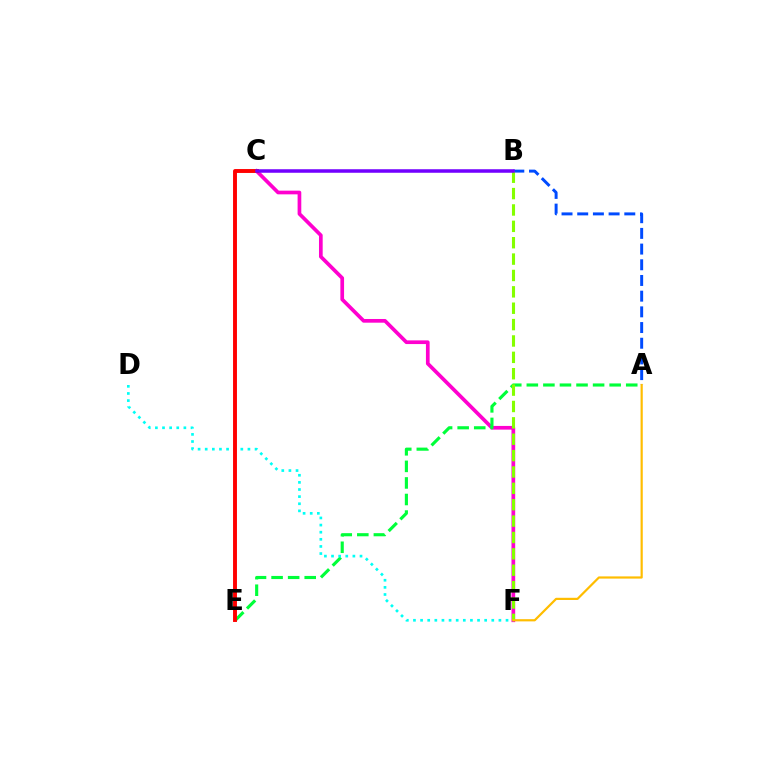{('C', 'F'): [{'color': '#ff00cf', 'line_style': 'solid', 'thickness': 2.66}], ('A', 'E'): [{'color': '#00ff39', 'line_style': 'dashed', 'thickness': 2.25}], ('D', 'F'): [{'color': '#00fff6', 'line_style': 'dotted', 'thickness': 1.93}], ('A', 'B'): [{'color': '#004bff', 'line_style': 'dashed', 'thickness': 2.13}], ('B', 'F'): [{'color': '#84ff00', 'line_style': 'dashed', 'thickness': 2.22}], ('C', 'E'): [{'color': '#ff0000', 'line_style': 'solid', 'thickness': 2.81}], ('A', 'F'): [{'color': '#ffbd00', 'line_style': 'solid', 'thickness': 1.58}], ('B', 'C'): [{'color': '#7200ff', 'line_style': 'solid', 'thickness': 2.54}]}